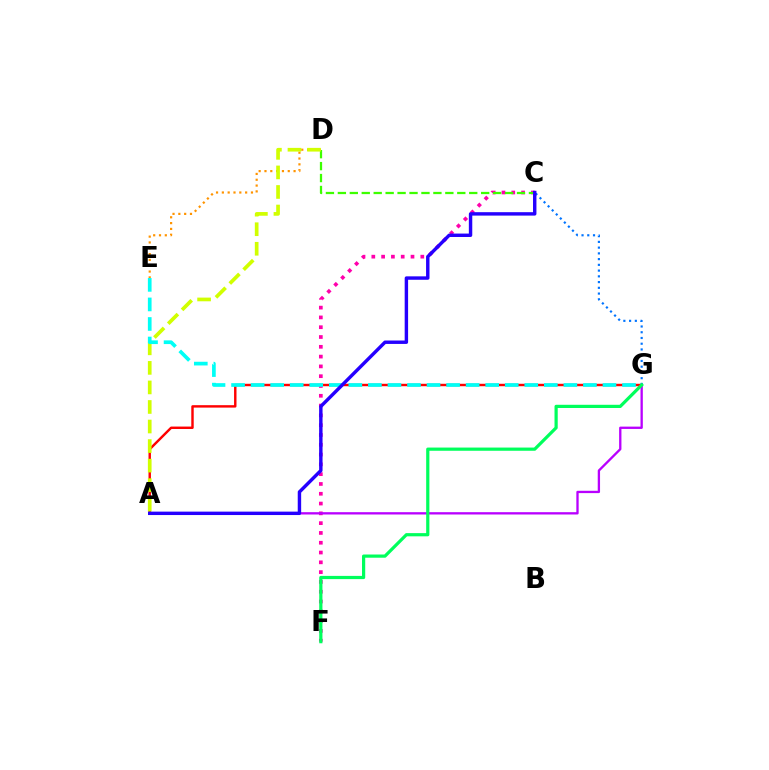{('C', 'F'): [{'color': '#ff00ac', 'line_style': 'dotted', 'thickness': 2.66}], ('D', 'E'): [{'color': '#ff9400', 'line_style': 'dotted', 'thickness': 1.58}], ('A', 'G'): [{'color': '#ff0000', 'line_style': 'solid', 'thickness': 1.75}, {'color': '#b900ff', 'line_style': 'solid', 'thickness': 1.67}], ('C', 'D'): [{'color': '#3dff00', 'line_style': 'dashed', 'thickness': 1.62}], ('A', 'D'): [{'color': '#d1ff00', 'line_style': 'dashed', 'thickness': 2.66}], ('E', 'G'): [{'color': '#00fff6', 'line_style': 'dashed', 'thickness': 2.66}], ('C', 'G'): [{'color': '#0074ff', 'line_style': 'dotted', 'thickness': 1.56}], ('A', 'C'): [{'color': '#2500ff', 'line_style': 'solid', 'thickness': 2.46}], ('F', 'G'): [{'color': '#00ff5c', 'line_style': 'solid', 'thickness': 2.31}]}